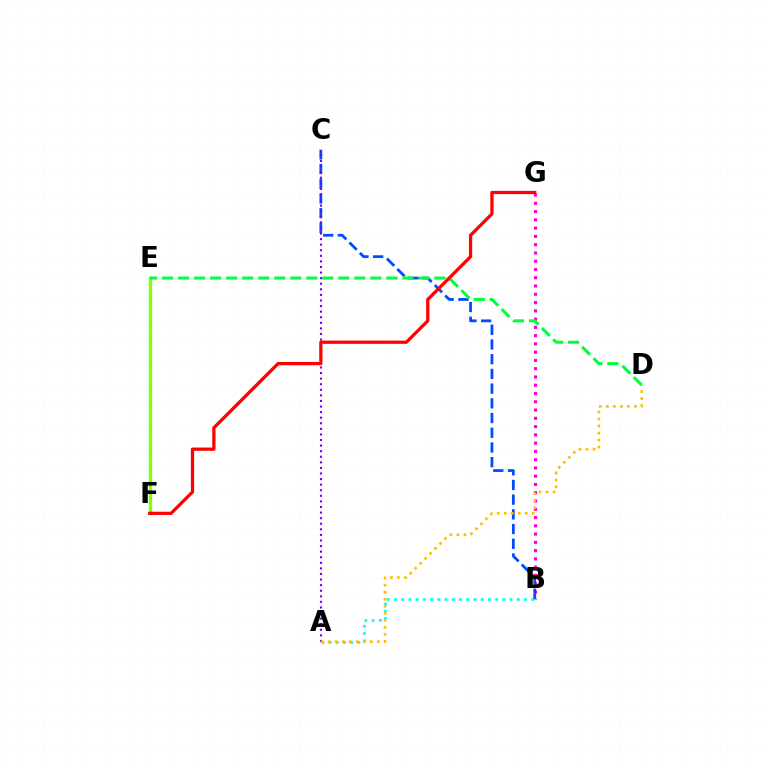{('E', 'F'): [{'color': '#84ff00', 'line_style': 'solid', 'thickness': 2.4}], ('B', 'G'): [{'color': '#ff00cf', 'line_style': 'dotted', 'thickness': 2.25}], ('A', 'B'): [{'color': '#00fff6', 'line_style': 'dotted', 'thickness': 1.96}], ('B', 'C'): [{'color': '#004bff', 'line_style': 'dashed', 'thickness': 2.0}], ('D', 'E'): [{'color': '#00ff39', 'line_style': 'dashed', 'thickness': 2.18}], ('A', 'C'): [{'color': '#7200ff', 'line_style': 'dotted', 'thickness': 1.52}], ('A', 'D'): [{'color': '#ffbd00', 'line_style': 'dotted', 'thickness': 1.91}], ('F', 'G'): [{'color': '#ff0000', 'line_style': 'solid', 'thickness': 2.34}]}